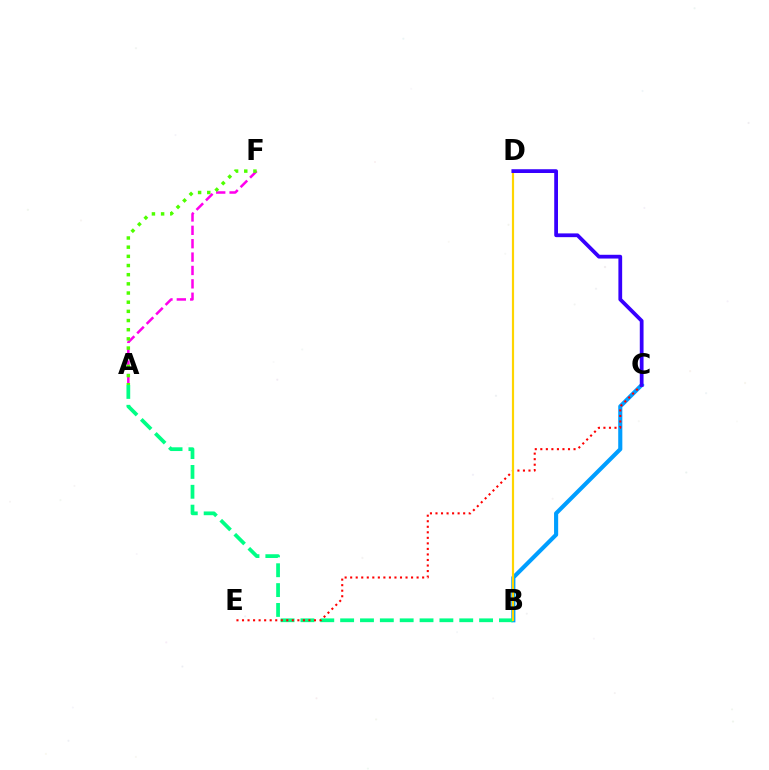{('A', 'F'): [{'color': '#ff00ed', 'line_style': 'dashed', 'thickness': 1.82}, {'color': '#4fff00', 'line_style': 'dotted', 'thickness': 2.49}], ('B', 'C'): [{'color': '#009eff', 'line_style': 'solid', 'thickness': 2.96}], ('A', 'B'): [{'color': '#00ff86', 'line_style': 'dashed', 'thickness': 2.7}], ('C', 'E'): [{'color': '#ff0000', 'line_style': 'dotted', 'thickness': 1.5}], ('B', 'D'): [{'color': '#ffd500', 'line_style': 'solid', 'thickness': 1.58}], ('C', 'D'): [{'color': '#3700ff', 'line_style': 'solid', 'thickness': 2.71}]}